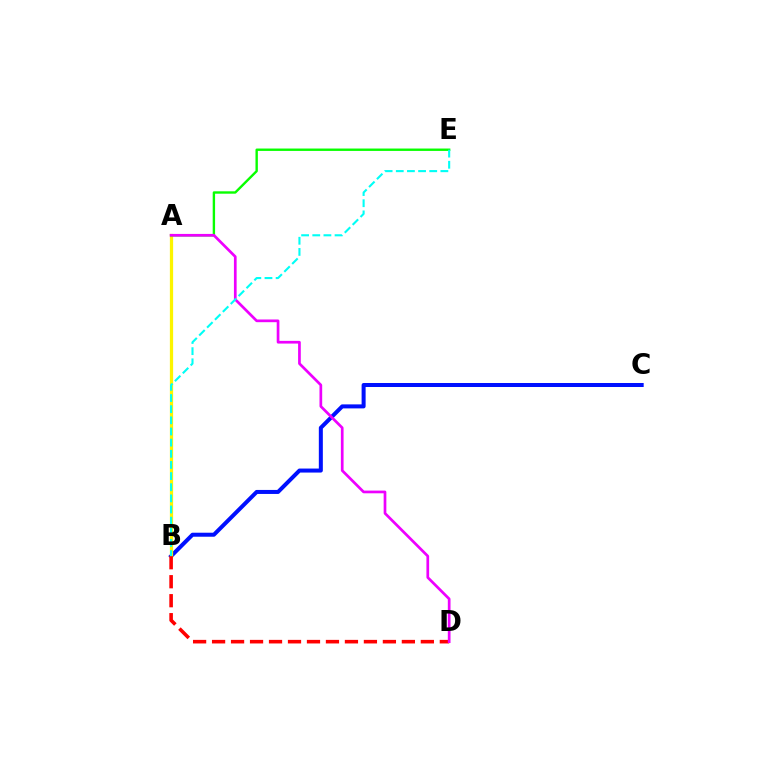{('B', 'C'): [{'color': '#0010ff', 'line_style': 'solid', 'thickness': 2.89}], ('A', 'B'): [{'color': '#fcf500', 'line_style': 'solid', 'thickness': 2.34}], ('A', 'E'): [{'color': '#08ff00', 'line_style': 'solid', 'thickness': 1.72}], ('B', 'D'): [{'color': '#ff0000', 'line_style': 'dashed', 'thickness': 2.58}], ('A', 'D'): [{'color': '#ee00ff', 'line_style': 'solid', 'thickness': 1.95}], ('B', 'E'): [{'color': '#00fff6', 'line_style': 'dashed', 'thickness': 1.51}]}